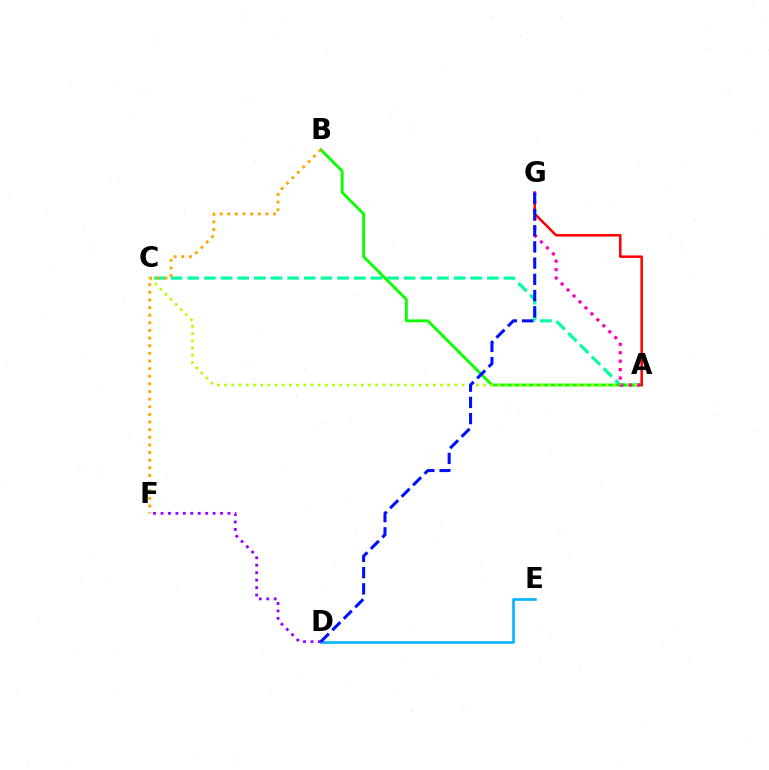{('A', 'C'): [{'color': '#00ff9d', 'line_style': 'dashed', 'thickness': 2.26}, {'color': '#b3ff00', 'line_style': 'dotted', 'thickness': 1.95}], ('A', 'B'): [{'color': '#08ff00', 'line_style': 'solid', 'thickness': 2.04}], ('D', 'E'): [{'color': '#00b5ff', 'line_style': 'solid', 'thickness': 1.9}], ('B', 'F'): [{'color': '#ffa500', 'line_style': 'dotted', 'thickness': 2.07}], ('D', 'F'): [{'color': '#9b00ff', 'line_style': 'dotted', 'thickness': 2.02}], ('A', 'G'): [{'color': '#ff0000', 'line_style': 'solid', 'thickness': 1.81}, {'color': '#ff00bd', 'line_style': 'dotted', 'thickness': 2.29}], ('D', 'G'): [{'color': '#0010ff', 'line_style': 'dashed', 'thickness': 2.2}]}